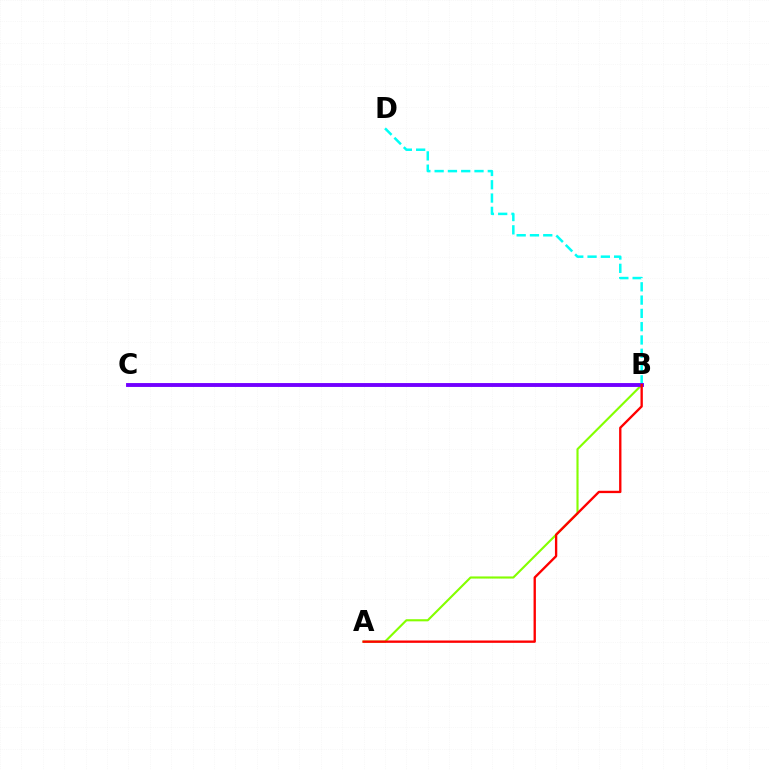{('B', 'D'): [{'color': '#00fff6', 'line_style': 'dashed', 'thickness': 1.81}], ('A', 'B'): [{'color': '#84ff00', 'line_style': 'solid', 'thickness': 1.53}, {'color': '#ff0000', 'line_style': 'solid', 'thickness': 1.69}], ('B', 'C'): [{'color': '#7200ff', 'line_style': 'solid', 'thickness': 2.79}]}